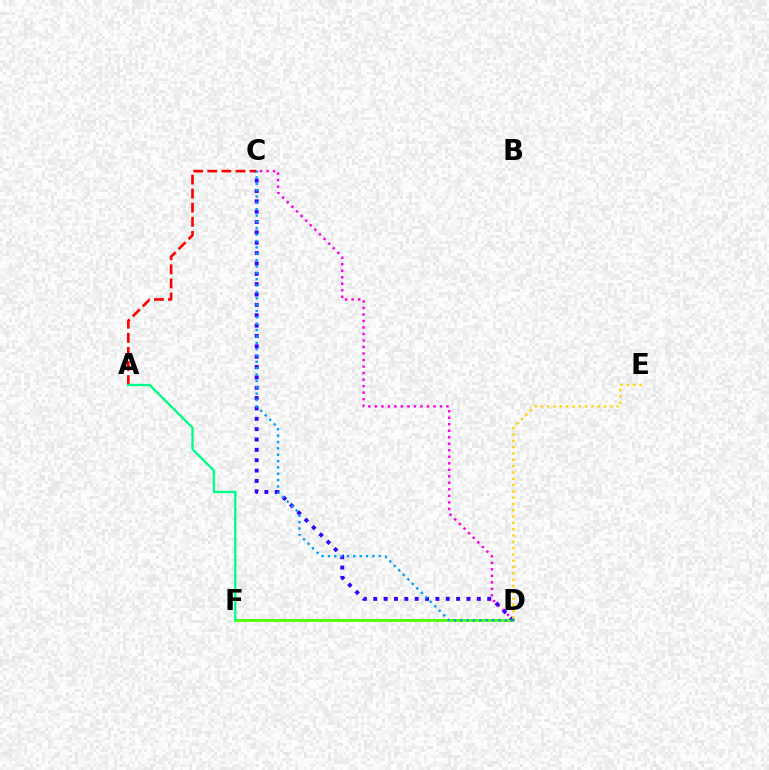{('A', 'C'): [{'color': '#ff0000', 'line_style': 'dashed', 'thickness': 1.92}], ('D', 'F'): [{'color': '#4fff00', 'line_style': 'solid', 'thickness': 1.99}], ('A', 'F'): [{'color': '#00ff86', 'line_style': 'solid', 'thickness': 1.68}], ('C', 'D'): [{'color': '#ff00ed', 'line_style': 'dotted', 'thickness': 1.77}, {'color': '#3700ff', 'line_style': 'dotted', 'thickness': 2.81}, {'color': '#009eff', 'line_style': 'dotted', 'thickness': 1.73}], ('D', 'E'): [{'color': '#ffd500', 'line_style': 'dotted', 'thickness': 1.72}]}